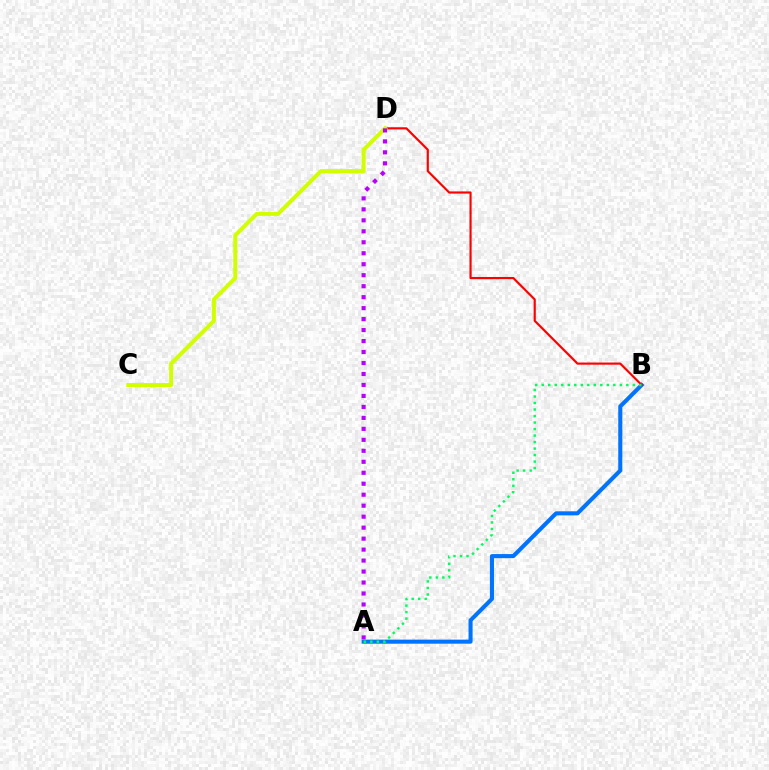{('A', 'B'): [{'color': '#0074ff', 'line_style': 'solid', 'thickness': 2.93}, {'color': '#00ff5c', 'line_style': 'dotted', 'thickness': 1.77}], ('B', 'D'): [{'color': '#ff0000', 'line_style': 'solid', 'thickness': 1.55}], ('C', 'D'): [{'color': '#d1ff00', 'line_style': 'solid', 'thickness': 2.88}], ('A', 'D'): [{'color': '#b900ff', 'line_style': 'dotted', 'thickness': 2.98}]}